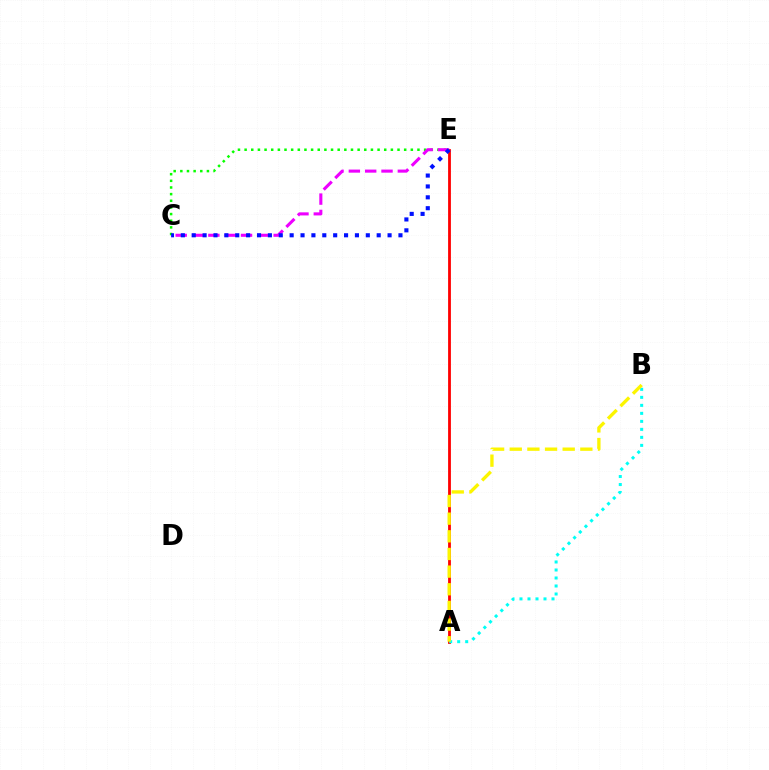{('A', 'E'): [{'color': '#ff0000', 'line_style': 'solid', 'thickness': 2.02}], ('C', 'E'): [{'color': '#08ff00', 'line_style': 'dotted', 'thickness': 1.81}, {'color': '#ee00ff', 'line_style': 'dashed', 'thickness': 2.22}, {'color': '#0010ff', 'line_style': 'dotted', 'thickness': 2.96}], ('A', 'B'): [{'color': '#00fff6', 'line_style': 'dotted', 'thickness': 2.17}, {'color': '#fcf500', 'line_style': 'dashed', 'thickness': 2.4}]}